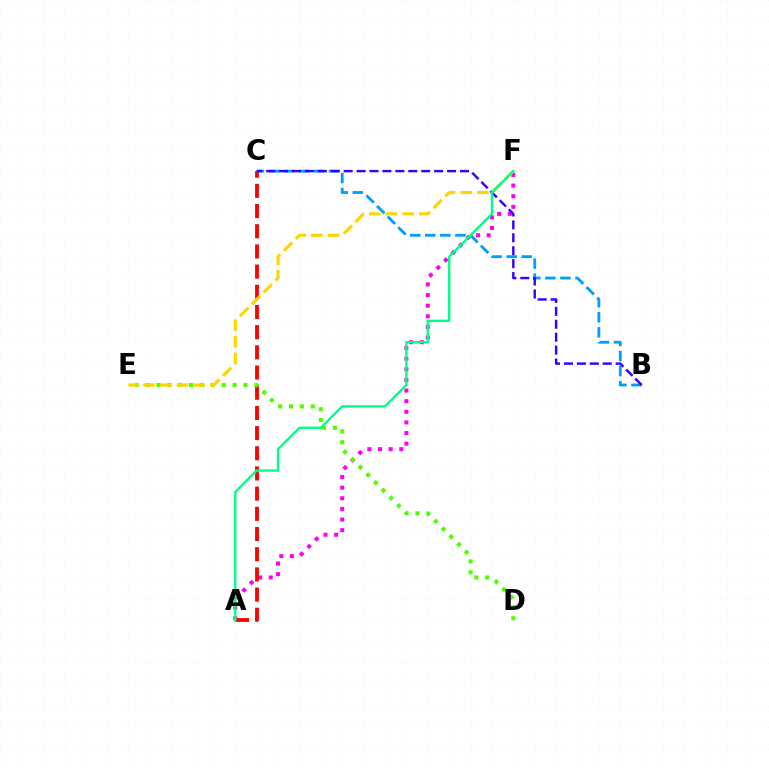{('A', 'F'): [{'color': '#ff00ed', 'line_style': 'dotted', 'thickness': 2.89}, {'color': '#00ff86', 'line_style': 'solid', 'thickness': 1.71}], ('A', 'C'): [{'color': '#ff0000', 'line_style': 'dashed', 'thickness': 2.74}], ('B', 'C'): [{'color': '#009eff', 'line_style': 'dashed', 'thickness': 2.04}, {'color': '#3700ff', 'line_style': 'dashed', 'thickness': 1.76}], ('D', 'E'): [{'color': '#4fff00', 'line_style': 'dotted', 'thickness': 2.96}], ('E', 'F'): [{'color': '#ffd500', 'line_style': 'dashed', 'thickness': 2.27}]}